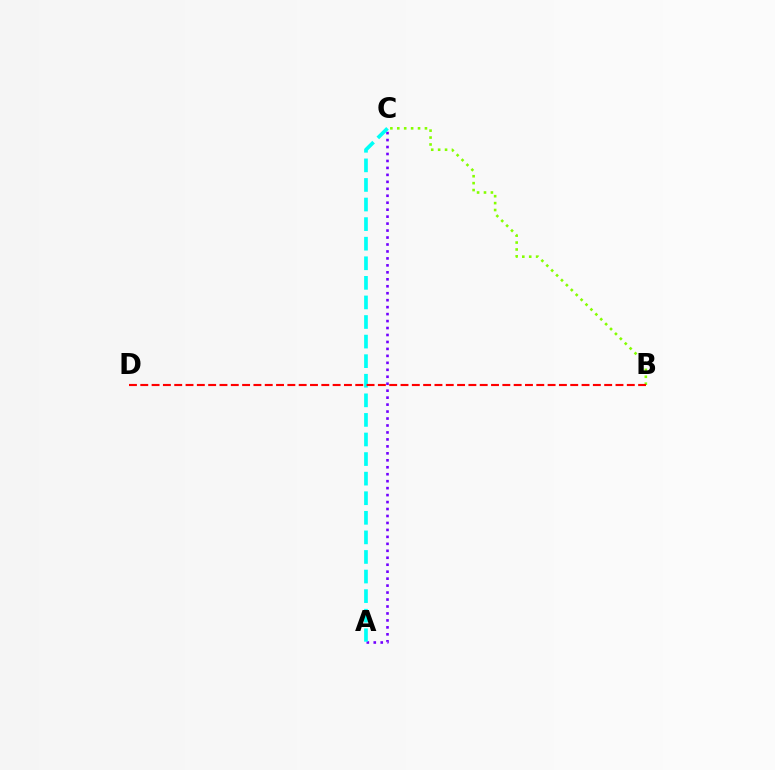{('A', 'C'): [{'color': '#7200ff', 'line_style': 'dotted', 'thickness': 1.89}, {'color': '#00fff6', 'line_style': 'dashed', 'thickness': 2.66}], ('B', 'C'): [{'color': '#84ff00', 'line_style': 'dotted', 'thickness': 1.88}], ('B', 'D'): [{'color': '#ff0000', 'line_style': 'dashed', 'thickness': 1.54}]}